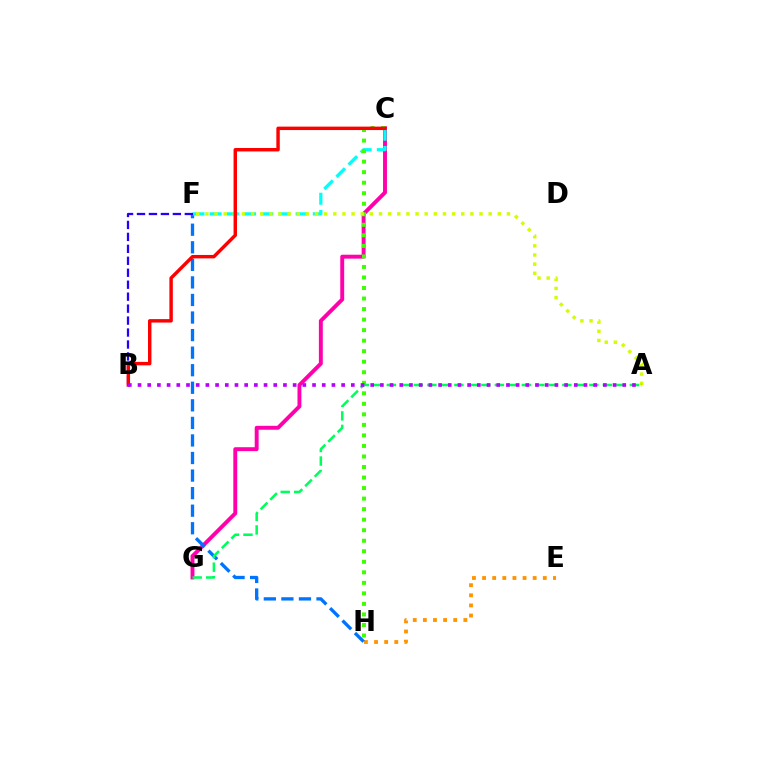{('E', 'H'): [{'color': '#ff9400', 'line_style': 'dotted', 'thickness': 2.75}], ('C', 'G'): [{'color': '#ff00ac', 'line_style': 'solid', 'thickness': 2.82}], ('F', 'H'): [{'color': '#0074ff', 'line_style': 'dashed', 'thickness': 2.39}], ('C', 'F'): [{'color': '#00fff6', 'line_style': 'dashed', 'thickness': 2.33}], ('C', 'H'): [{'color': '#3dff00', 'line_style': 'dotted', 'thickness': 2.86}], ('A', 'F'): [{'color': '#d1ff00', 'line_style': 'dotted', 'thickness': 2.48}], ('B', 'F'): [{'color': '#2500ff', 'line_style': 'dashed', 'thickness': 1.62}], ('B', 'C'): [{'color': '#ff0000', 'line_style': 'solid', 'thickness': 2.47}], ('A', 'G'): [{'color': '#00ff5c', 'line_style': 'dashed', 'thickness': 1.83}], ('A', 'B'): [{'color': '#b900ff', 'line_style': 'dotted', 'thickness': 2.63}]}